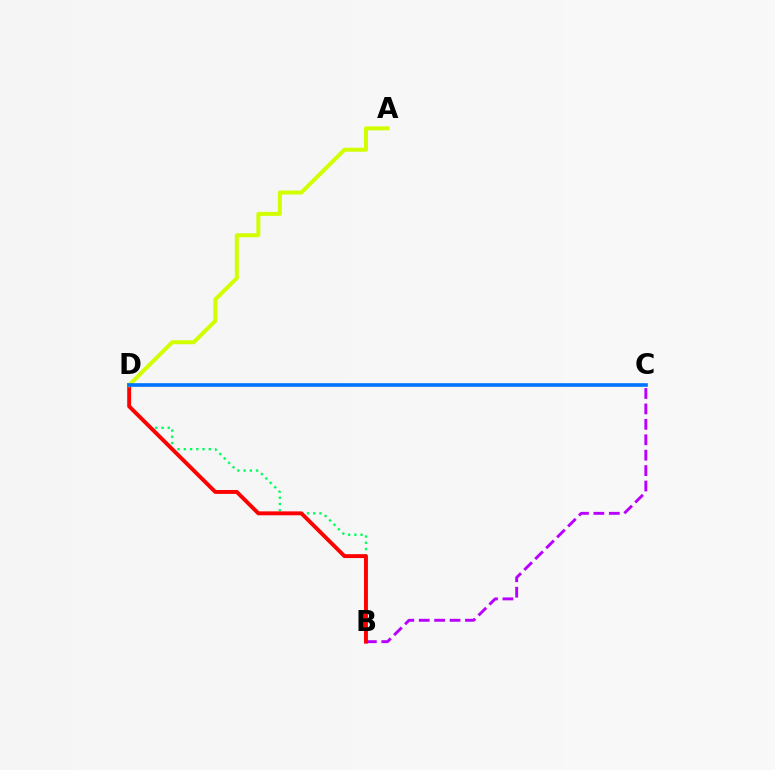{('B', 'C'): [{'color': '#b900ff', 'line_style': 'dashed', 'thickness': 2.1}], ('B', 'D'): [{'color': '#00ff5c', 'line_style': 'dotted', 'thickness': 1.7}, {'color': '#ff0000', 'line_style': 'solid', 'thickness': 2.81}], ('A', 'D'): [{'color': '#d1ff00', 'line_style': 'solid', 'thickness': 2.86}], ('C', 'D'): [{'color': '#0074ff', 'line_style': 'solid', 'thickness': 2.62}]}